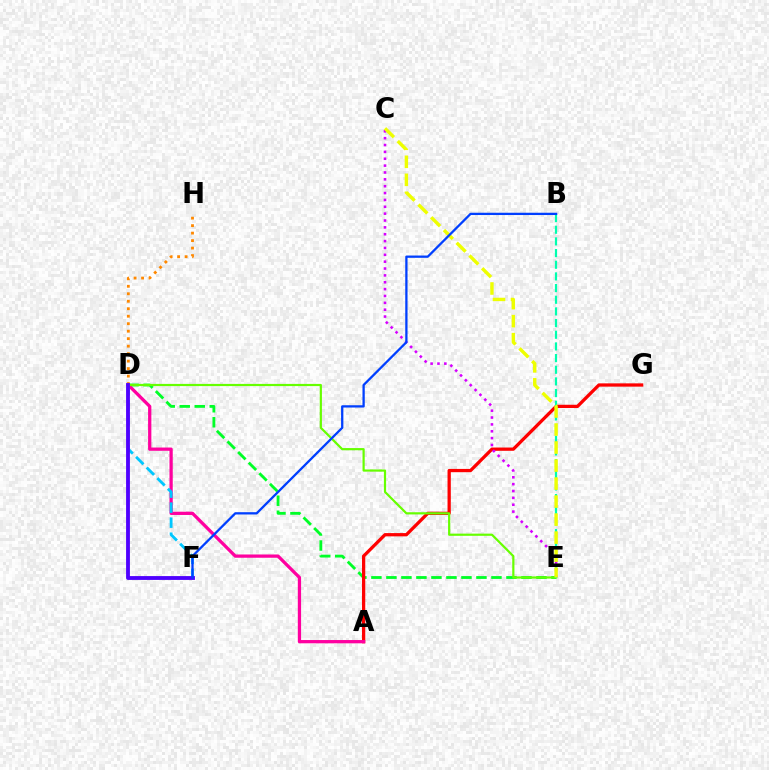{('D', 'H'): [{'color': '#ff8800', 'line_style': 'dotted', 'thickness': 2.03}], ('D', 'E'): [{'color': '#00ff27', 'line_style': 'dashed', 'thickness': 2.04}, {'color': '#66ff00', 'line_style': 'solid', 'thickness': 1.58}], ('A', 'G'): [{'color': '#ff0000', 'line_style': 'solid', 'thickness': 2.35}], ('C', 'E'): [{'color': '#d600ff', 'line_style': 'dotted', 'thickness': 1.86}, {'color': '#eeff00', 'line_style': 'dashed', 'thickness': 2.45}], ('A', 'D'): [{'color': '#ff00a0', 'line_style': 'solid', 'thickness': 2.35}], ('D', 'F'): [{'color': '#00c7ff', 'line_style': 'dashed', 'thickness': 2.04}, {'color': '#4f00ff', 'line_style': 'solid', 'thickness': 2.76}], ('B', 'E'): [{'color': '#00ffaf', 'line_style': 'dashed', 'thickness': 1.59}], ('B', 'F'): [{'color': '#003fff', 'line_style': 'solid', 'thickness': 1.65}]}